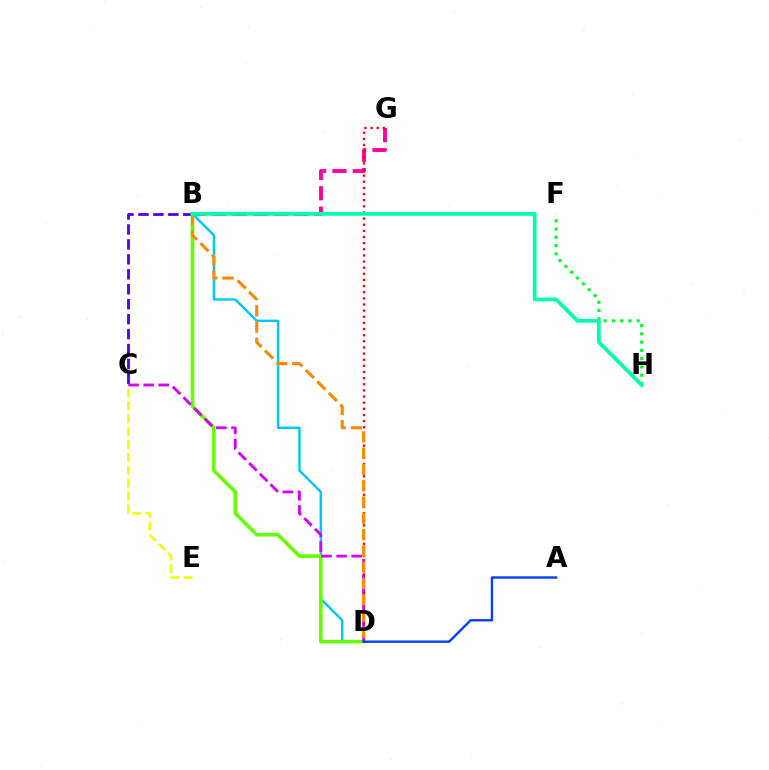{('B', 'G'): [{'color': '#ff00a0', 'line_style': 'dashed', 'thickness': 2.77}], ('B', 'D'): [{'color': '#00c7ff', 'line_style': 'solid', 'thickness': 1.75}, {'color': '#66ff00', 'line_style': 'solid', 'thickness': 2.59}, {'color': '#ff8800', 'line_style': 'dashed', 'thickness': 2.21}], ('B', 'C'): [{'color': '#4f00ff', 'line_style': 'dashed', 'thickness': 2.03}], ('C', 'D'): [{'color': '#d600ff', 'line_style': 'dashed', 'thickness': 2.05}], ('D', 'G'): [{'color': '#ff0000', 'line_style': 'dotted', 'thickness': 1.67}], ('F', 'H'): [{'color': '#00ff27', 'line_style': 'dotted', 'thickness': 2.25}], ('B', 'H'): [{'color': '#00ffaf', 'line_style': 'solid', 'thickness': 2.69}], ('C', 'E'): [{'color': '#eeff00', 'line_style': 'dashed', 'thickness': 1.75}], ('A', 'D'): [{'color': '#003fff', 'line_style': 'solid', 'thickness': 1.72}]}